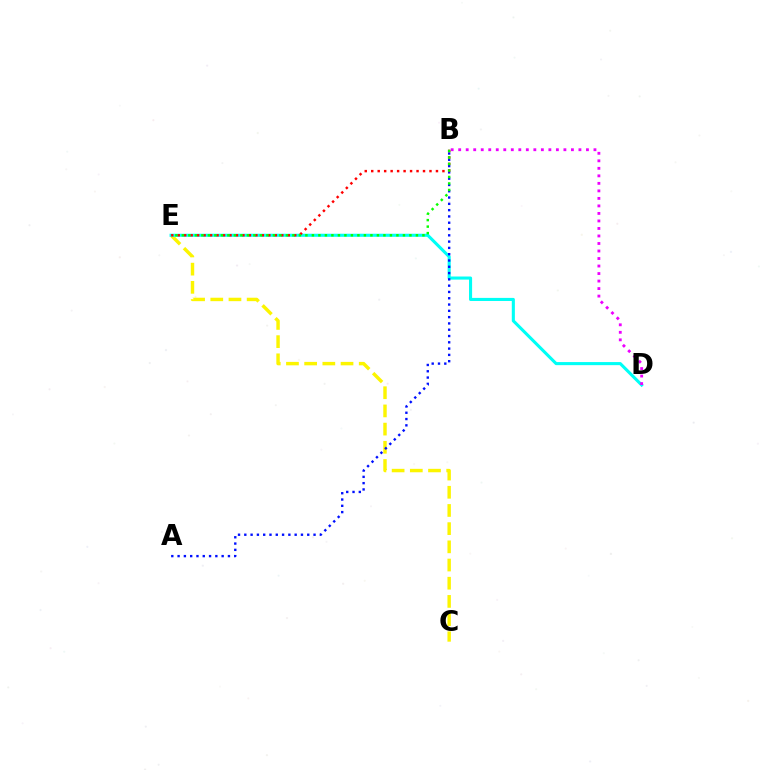{('C', 'E'): [{'color': '#fcf500', 'line_style': 'dashed', 'thickness': 2.47}], ('D', 'E'): [{'color': '#00fff6', 'line_style': 'solid', 'thickness': 2.22}], ('A', 'B'): [{'color': '#0010ff', 'line_style': 'dotted', 'thickness': 1.71}], ('B', 'E'): [{'color': '#ff0000', 'line_style': 'dotted', 'thickness': 1.76}, {'color': '#08ff00', 'line_style': 'dotted', 'thickness': 1.77}], ('B', 'D'): [{'color': '#ee00ff', 'line_style': 'dotted', 'thickness': 2.04}]}